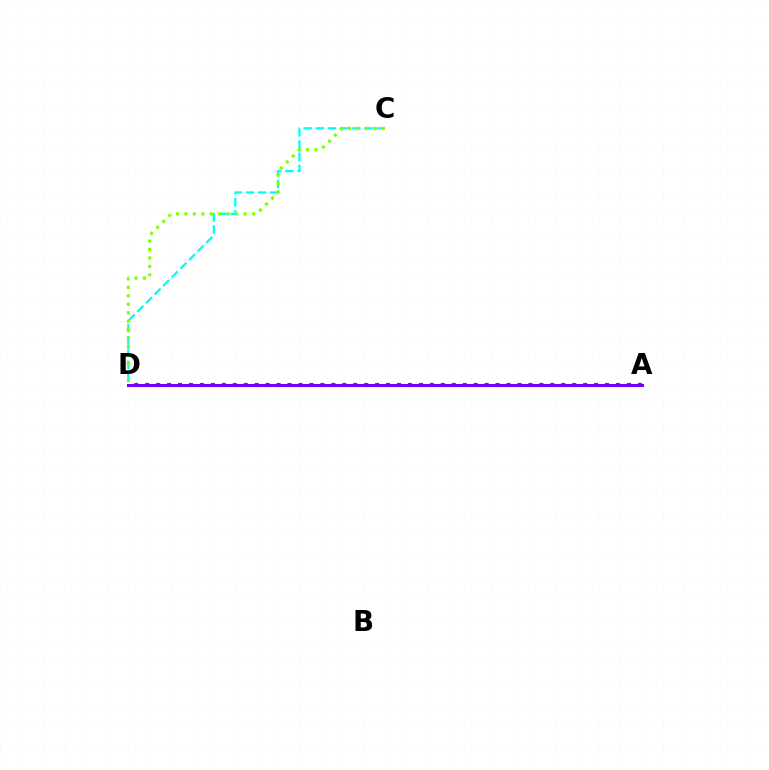{('C', 'D'): [{'color': '#00fff6', 'line_style': 'dashed', 'thickness': 1.66}, {'color': '#84ff00', 'line_style': 'dotted', 'thickness': 2.3}], ('A', 'D'): [{'color': '#ff0000', 'line_style': 'dotted', 'thickness': 2.98}, {'color': '#7200ff', 'line_style': 'solid', 'thickness': 2.17}]}